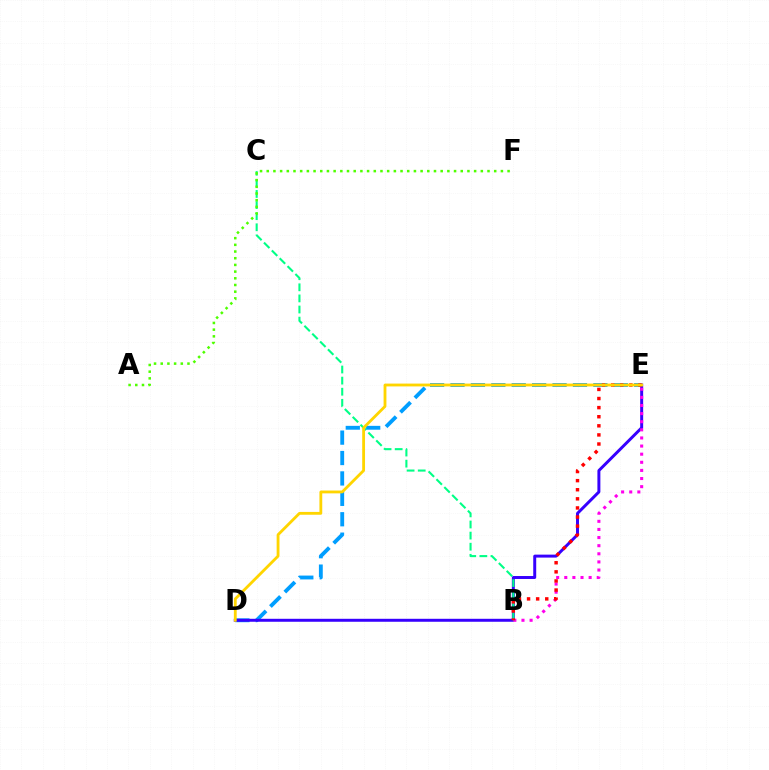{('D', 'E'): [{'color': '#009eff', 'line_style': 'dashed', 'thickness': 2.77}, {'color': '#3700ff', 'line_style': 'solid', 'thickness': 2.14}, {'color': '#ffd500', 'line_style': 'solid', 'thickness': 2.03}], ('B', 'E'): [{'color': '#ff00ed', 'line_style': 'dotted', 'thickness': 2.21}, {'color': '#ff0000', 'line_style': 'dotted', 'thickness': 2.47}], ('B', 'C'): [{'color': '#00ff86', 'line_style': 'dashed', 'thickness': 1.51}], ('A', 'F'): [{'color': '#4fff00', 'line_style': 'dotted', 'thickness': 1.82}]}